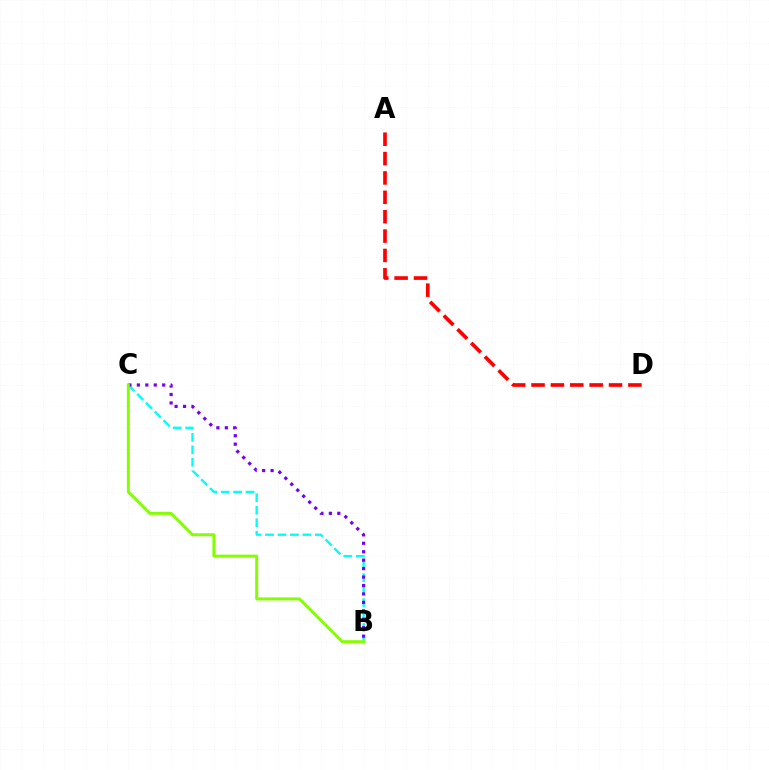{('B', 'C'): [{'color': '#00fff6', 'line_style': 'dashed', 'thickness': 1.69}, {'color': '#7200ff', 'line_style': 'dotted', 'thickness': 2.29}, {'color': '#84ff00', 'line_style': 'solid', 'thickness': 2.14}], ('A', 'D'): [{'color': '#ff0000', 'line_style': 'dashed', 'thickness': 2.63}]}